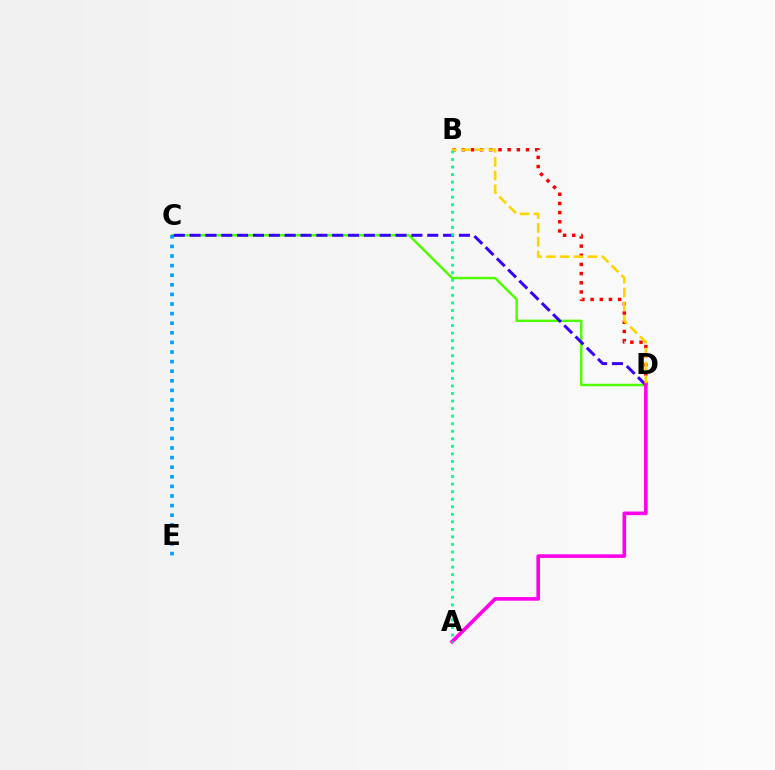{('C', 'D'): [{'color': '#4fff00', 'line_style': 'solid', 'thickness': 1.77}, {'color': '#3700ff', 'line_style': 'dashed', 'thickness': 2.15}], ('C', 'E'): [{'color': '#009eff', 'line_style': 'dotted', 'thickness': 2.61}], ('B', 'D'): [{'color': '#ff0000', 'line_style': 'dotted', 'thickness': 2.49}, {'color': '#ffd500', 'line_style': 'dashed', 'thickness': 1.88}], ('A', 'D'): [{'color': '#ff00ed', 'line_style': 'solid', 'thickness': 2.61}], ('A', 'B'): [{'color': '#00ff86', 'line_style': 'dotted', 'thickness': 2.05}]}